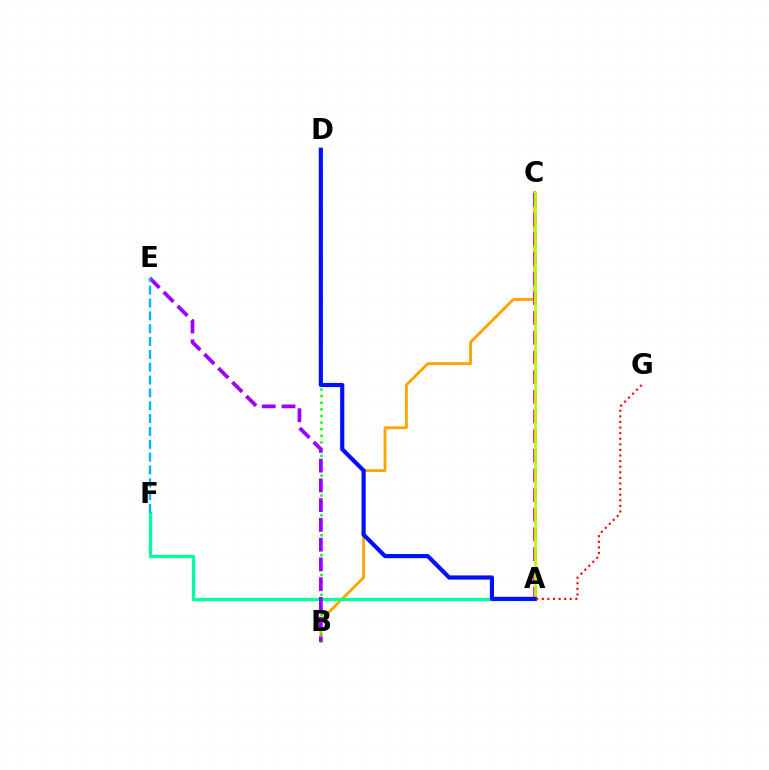{('B', 'C'): [{'color': '#ffa500', 'line_style': 'solid', 'thickness': 2.05}], ('A', 'C'): [{'color': '#ff00bd', 'line_style': 'dashed', 'thickness': 2.67}, {'color': '#b3ff00', 'line_style': 'solid', 'thickness': 1.97}], ('A', 'F'): [{'color': '#00ff9d', 'line_style': 'solid', 'thickness': 2.39}], ('B', 'D'): [{'color': '#08ff00', 'line_style': 'dotted', 'thickness': 1.8}], ('A', 'D'): [{'color': '#0010ff', 'line_style': 'solid', 'thickness': 3.0}], ('B', 'E'): [{'color': '#9b00ff', 'line_style': 'dashed', 'thickness': 2.68}], ('A', 'G'): [{'color': '#ff0000', 'line_style': 'dotted', 'thickness': 1.52}], ('E', 'F'): [{'color': '#00b5ff', 'line_style': 'dashed', 'thickness': 1.74}]}